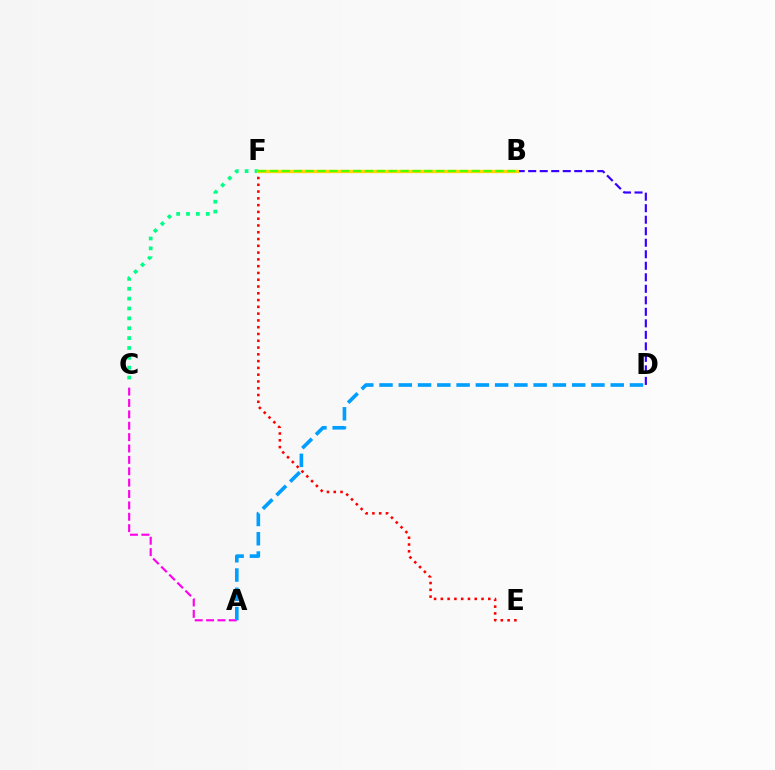{('A', 'C'): [{'color': '#ff00ed', 'line_style': 'dashed', 'thickness': 1.55}], ('B', 'D'): [{'color': '#3700ff', 'line_style': 'dashed', 'thickness': 1.56}], ('E', 'F'): [{'color': '#ff0000', 'line_style': 'dotted', 'thickness': 1.84}], ('A', 'D'): [{'color': '#009eff', 'line_style': 'dashed', 'thickness': 2.62}], ('C', 'F'): [{'color': '#00ff86', 'line_style': 'dotted', 'thickness': 2.68}], ('B', 'F'): [{'color': '#ffd500', 'line_style': 'solid', 'thickness': 2.42}, {'color': '#4fff00', 'line_style': 'dashed', 'thickness': 1.61}]}